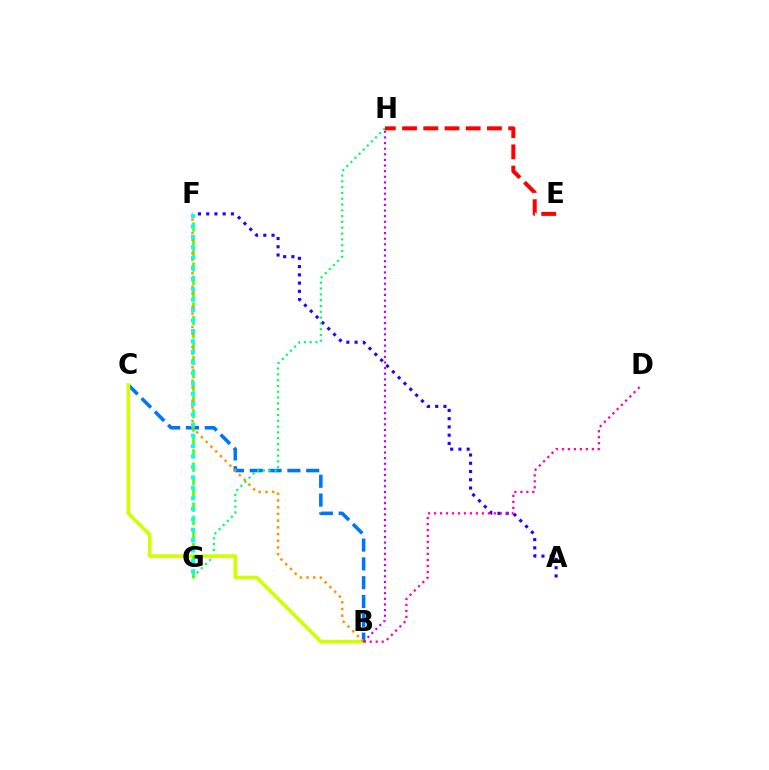{('B', 'C'): [{'color': '#0074ff', 'line_style': 'dashed', 'thickness': 2.56}, {'color': '#d1ff00', 'line_style': 'solid', 'thickness': 2.61}], ('A', 'F'): [{'color': '#2500ff', 'line_style': 'dotted', 'thickness': 2.24}], ('G', 'H'): [{'color': '#00ff5c', 'line_style': 'dotted', 'thickness': 1.58}], ('B', 'D'): [{'color': '#ff00ac', 'line_style': 'dotted', 'thickness': 1.63}], ('E', 'H'): [{'color': '#ff0000', 'line_style': 'dashed', 'thickness': 2.88}], ('F', 'G'): [{'color': '#3dff00', 'line_style': 'dashed', 'thickness': 1.81}, {'color': '#00fff6', 'line_style': 'dotted', 'thickness': 2.84}], ('B', 'F'): [{'color': '#ff9400', 'line_style': 'dotted', 'thickness': 1.82}], ('B', 'H'): [{'color': '#b900ff', 'line_style': 'dotted', 'thickness': 1.53}]}